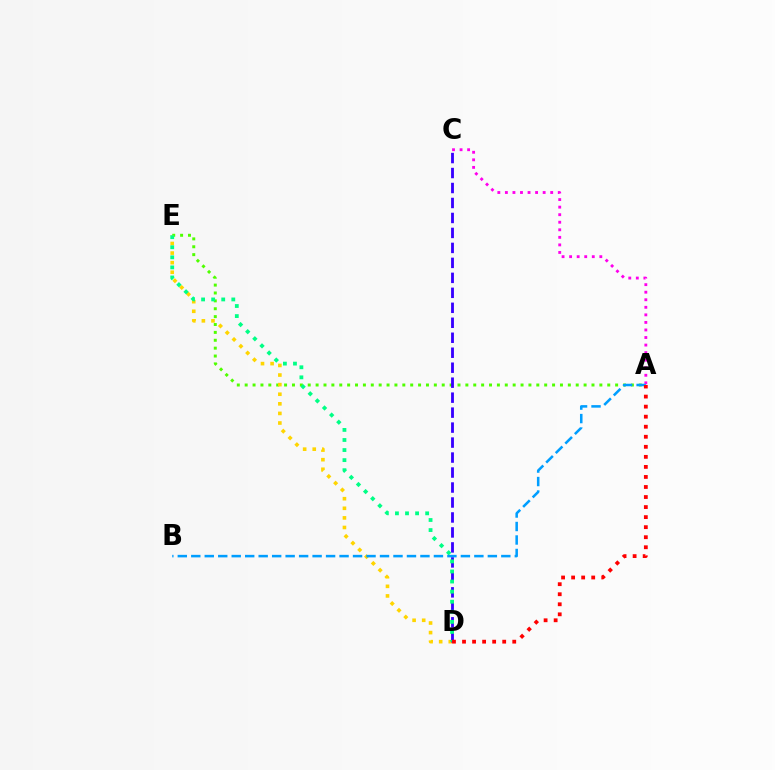{('A', 'E'): [{'color': '#4fff00', 'line_style': 'dotted', 'thickness': 2.14}], ('A', 'C'): [{'color': '#ff00ed', 'line_style': 'dotted', 'thickness': 2.05}], ('D', 'E'): [{'color': '#ffd500', 'line_style': 'dotted', 'thickness': 2.61}, {'color': '#00ff86', 'line_style': 'dotted', 'thickness': 2.74}], ('C', 'D'): [{'color': '#3700ff', 'line_style': 'dashed', 'thickness': 2.03}], ('A', 'B'): [{'color': '#009eff', 'line_style': 'dashed', 'thickness': 1.83}], ('A', 'D'): [{'color': '#ff0000', 'line_style': 'dotted', 'thickness': 2.73}]}